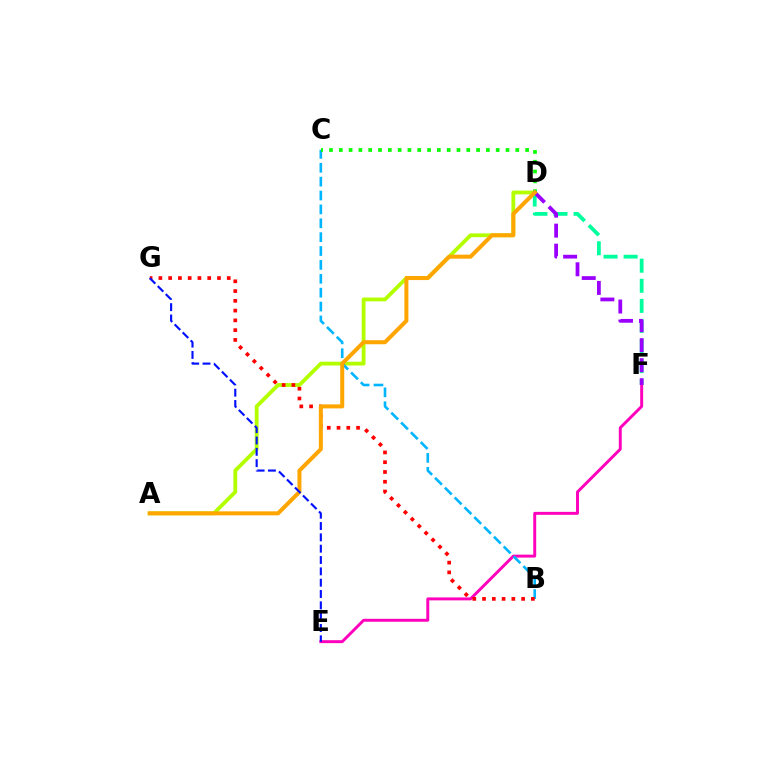{('A', 'D'): [{'color': '#b3ff00', 'line_style': 'solid', 'thickness': 2.75}, {'color': '#ffa500', 'line_style': 'solid', 'thickness': 2.89}], ('D', 'F'): [{'color': '#00ff9d', 'line_style': 'dashed', 'thickness': 2.73}, {'color': '#9b00ff', 'line_style': 'dashed', 'thickness': 2.72}], ('E', 'F'): [{'color': '#ff00bd', 'line_style': 'solid', 'thickness': 2.12}], ('B', 'C'): [{'color': '#00b5ff', 'line_style': 'dashed', 'thickness': 1.89}], ('C', 'D'): [{'color': '#08ff00', 'line_style': 'dotted', 'thickness': 2.66}], ('B', 'G'): [{'color': '#ff0000', 'line_style': 'dotted', 'thickness': 2.65}], ('E', 'G'): [{'color': '#0010ff', 'line_style': 'dashed', 'thickness': 1.54}]}